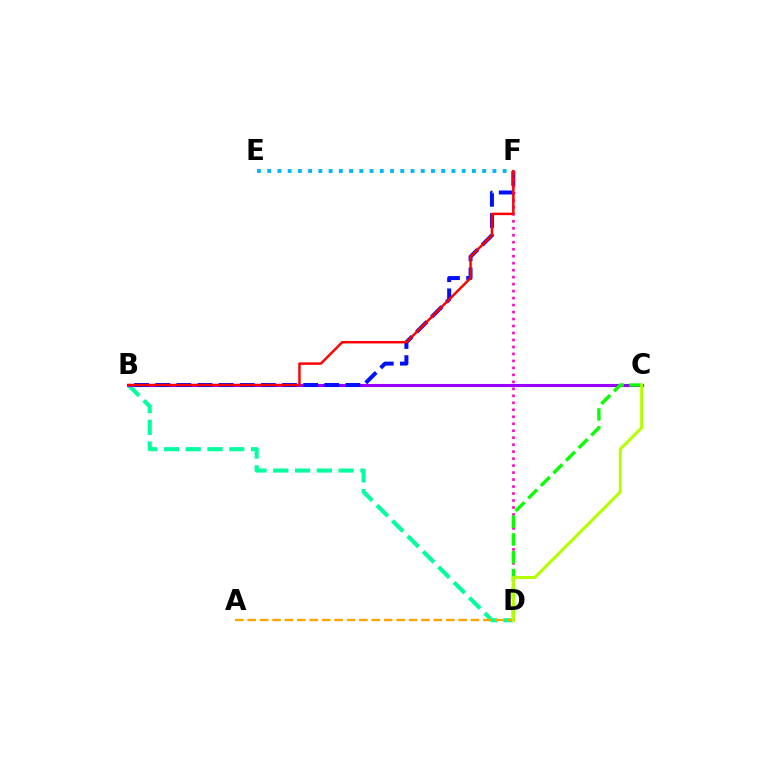{('B', 'D'): [{'color': '#00ff9d', 'line_style': 'dashed', 'thickness': 2.96}], ('A', 'D'): [{'color': '#ffa500', 'line_style': 'dashed', 'thickness': 1.69}], ('B', 'C'): [{'color': '#9b00ff', 'line_style': 'solid', 'thickness': 2.23}], ('B', 'F'): [{'color': '#0010ff', 'line_style': 'dashed', 'thickness': 2.87}, {'color': '#ff0000', 'line_style': 'solid', 'thickness': 1.77}], ('D', 'F'): [{'color': '#ff00bd', 'line_style': 'dotted', 'thickness': 1.9}], ('C', 'D'): [{'color': '#08ff00', 'line_style': 'dashed', 'thickness': 2.42}, {'color': '#b3ff00', 'line_style': 'solid', 'thickness': 2.17}], ('E', 'F'): [{'color': '#00b5ff', 'line_style': 'dotted', 'thickness': 2.78}]}